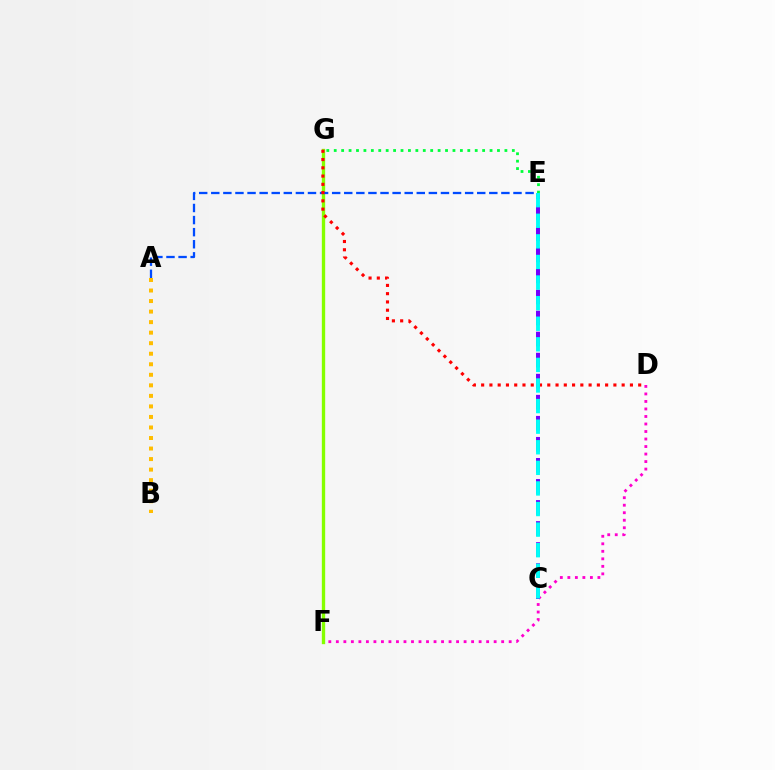{('A', 'B'): [{'color': '#ffbd00', 'line_style': 'dotted', 'thickness': 2.86}], ('D', 'F'): [{'color': '#ff00cf', 'line_style': 'dotted', 'thickness': 2.04}], ('F', 'G'): [{'color': '#84ff00', 'line_style': 'solid', 'thickness': 2.41}], ('A', 'E'): [{'color': '#004bff', 'line_style': 'dashed', 'thickness': 1.64}], ('E', 'G'): [{'color': '#00ff39', 'line_style': 'dotted', 'thickness': 2.02}], ('D', 'G'): [{'color': '#ff0000', 'line_style': 'dotted', 'thickness': 2.25}], ('C', 'E'): [{'color': '#7200ff', 'line_style': 'dashed', 'thickness': 2.86}, {'color': '#00fff6', 'line_style': 'dashed', 'thickness': 2.8}]}